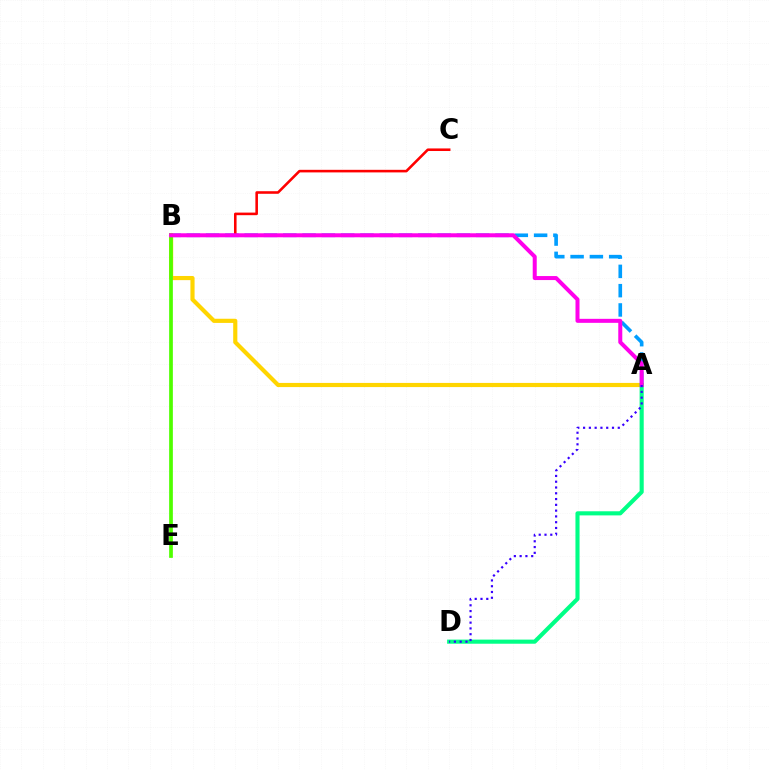{('A', 'B'): [{'color': '#009eff', 'line_style': 'dashed', 'thickness': 2.62}, {'color': '#ffd500', 'line_style': 'solid', 'thickness': 2.99}, {'color': '#ff00ed', 'line_style': 'solid', 'thickness': 2.88}], ('B', 'C'): [{'color': '#ff0000', 'line_style': 'solid', 'thickness': 1.86}], ('B', 'E'): [{'color': '#4fff00', 'line_style': 'solid', 'thickness': 2.68}], ('A', 'D'): [{'color': '#00ff86', 'line_style': 'solid', 'thickness': 2.96}, {'color': '#3700ff', 'line_style': 'dotted', 'thickness': 1.57}]}